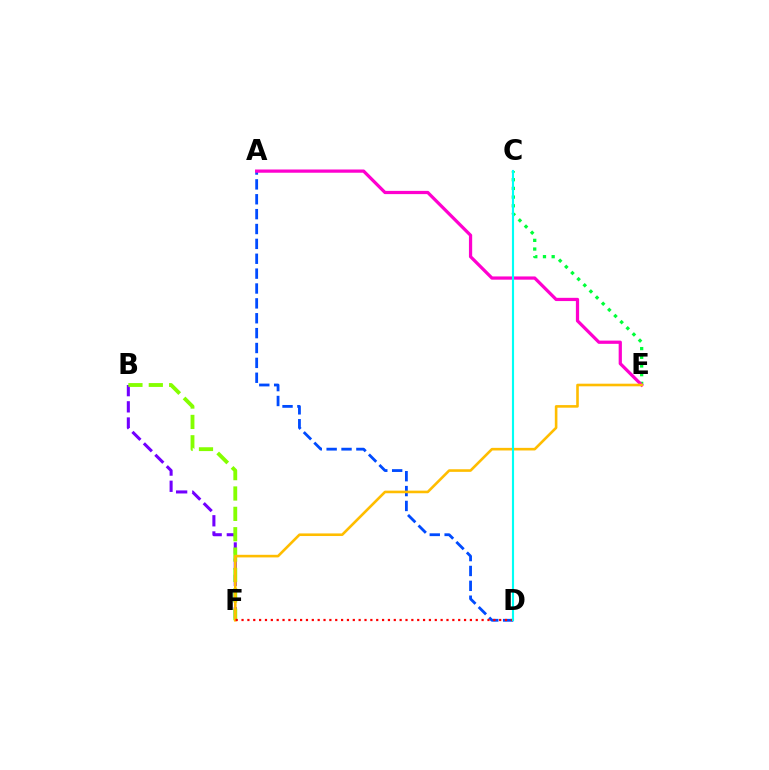{('A', 'D'): [{'color': '#004bff', 'line_style': 'dashed', 'thickness': 2.02}], ('B', 'F'): [{'color': '#7200ff', 'line_style': 'dashed', 'thickness': 2.2}, {'color': '#84ff00', 'line_style': 'dashed', 'thickness': 2.77}], ('C', 'E'): [{'color': '#00ff39', 'line_style': 'dotted', 'thickness': 2.36}], ('A', 'E'): [{'color': '#ff00cf', 'line_style': 'solid', 'thickness': 2.33}], ('E', 'F'): [{'color': '#ffbd00', 'line_style': 'solid', 'thickness': 1.88}], ('D', 'F'): [{'color': '#ff0000', 'line_style': 'dotted', 'thickness': 1.59}], ('C', 'D'): [{'color': '#00fff6', 'line_style': 'solid', 'thickness': 1.53}]}